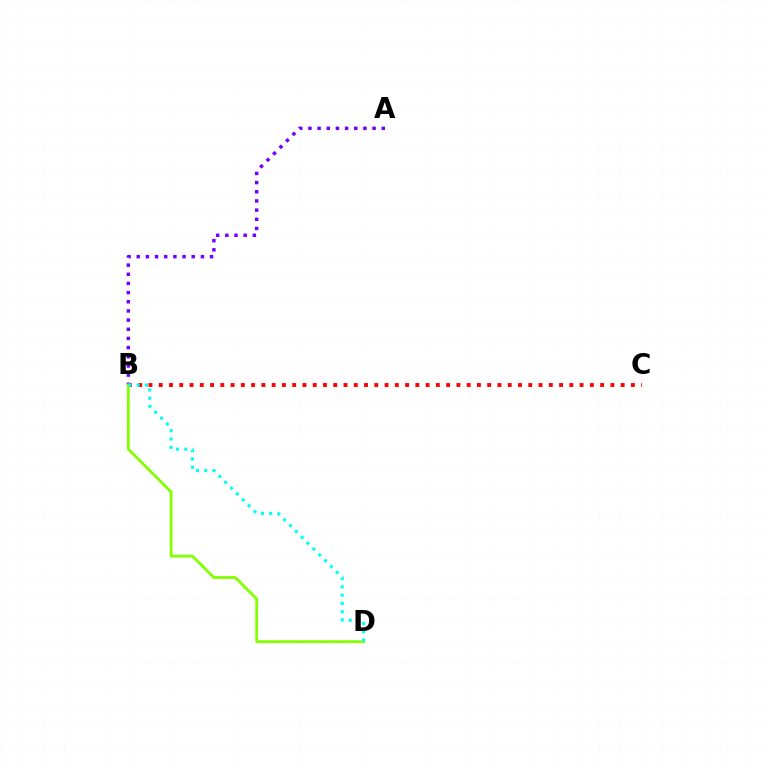{('A', 'B'): [{'color': '#7200ff', 'line_style': 'dotted', 'thickness': 2.49}], ('B', 'C'): [{'color': '#ff0000', 'line_style': 'dotted', 'thickness': 2.79}], ('B', 'D'): [{'color': '#84ff00', 'line_style': 'solid', 'thickness': 2.02}, {'color': '#00fff6', 'line_style': 'dotted', 'thickness': 2.25}]}